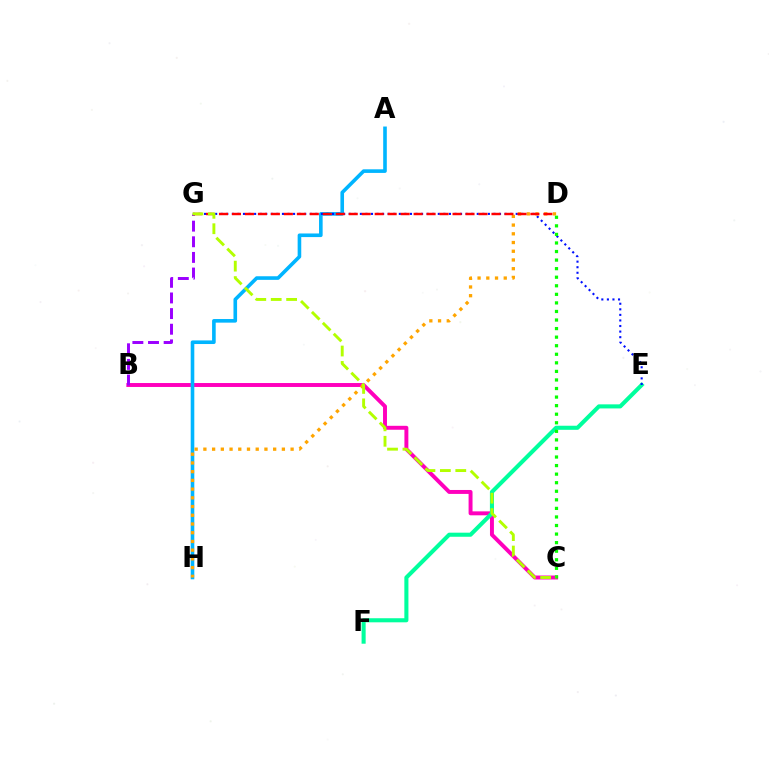{('B', 'C'): [{'color': '#ff00bd', 'line_style': 'solid', 'thickness': 2.84}], ('E', 'F'): [{'color': '#00ff9d', 'line_style': 'solid', 'thickness': 2.93}], ('A', 'H'): [{'color': '#00b5ff', 'line_style': 'solid', 'thickness': 2.6}], ('E', 'G'): [{'color': '#0010ff', 'line_style': 'dotted', 'thickness': 1.51}], ('B', 'G'): [{'color': '#9b00ff', 'line_style': 'dashed', 'thickness': 2.12}], ('D', 'H'): [{'color': '#ffa500', 'line_style': 'dotted', 'thickness': 2.37}], ('D', 'G'): [{'color': '#ff0000', 'line_style': 'dashed', 'thickness': 1.76}], ('C', 'D'): [{'color': '#08ff00', 'line_style': 'dotted', 'thickness': 2.33}], ('C', 'G'): [{'color': '#b3ff00', 'line_style': 'dashed', 'thickness': 2.1}]}